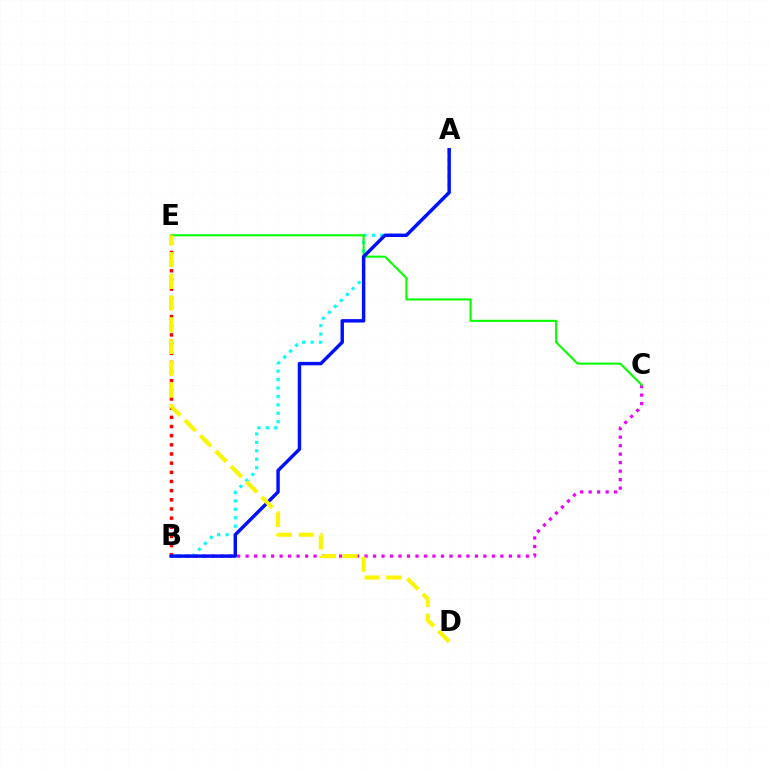{('B', 'C'): [{'color': '#ee00ff', 'line_style': 'dotted', 'thickness': 2.31}], ('A', 'B'): [{'color': '#00fff6', 'line_style': 'dotted', 'thickness': 2.29}, {'color': '#0010ff', 'line_style': 'solid', 'thickness': 2.48}], ('C', 'E'): [{'color': '#08ff00', 'line_style': 'solid', 'thickness': 1.5}], ('B', 'E'): [{'color': '#ff0000', 'line_style': 'dotted', 'thickness': 2.49}], ('D', 'E'): [{'color': '#fcf500', 'line_style': 'dashed', 'thickness': 2.95}]}